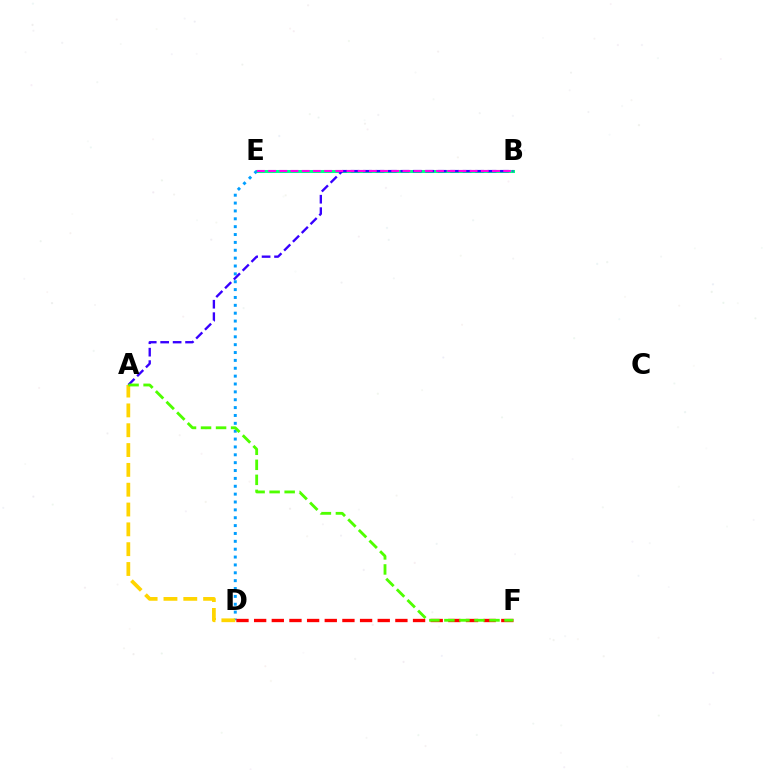{('B', 'E'): [{'color': '#00ff86', 'line_style': 'solid', 'thickness': 2.19}, {'color': '#ff00ed', 'line_style': 'dashed', 'thickness': 1.52}], ('D', 'E'): [{'color': '#009eff', 'line_style': 'dotted', 'thickness': 2.14}], ('D', 'F'): [{'color': '#ff0000', 'line_style': 'dashed', 'thickness': 2.4}], ('A', 'B'): [{'color': '#3700ff', 'line_style': 'dashed', 'thickness': 1.69}], ('A', 'D'): [{'color': '#ffd500', 'line_style': 'dashed', 'thickness': 2.69}], ('A', 'F'): [{'color': '#4fff00', 'line_style': 'dashed', 'thickness': 2.04}]}